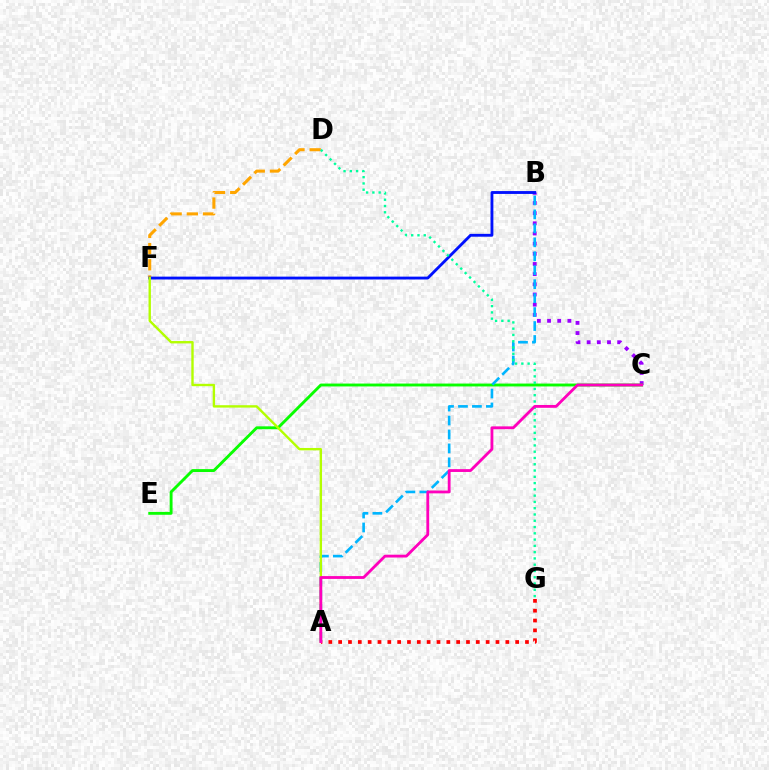{('D', 'F'): [{'color': '#ffa500', 'line_style': 'dashed', 'thickness': 2.2}], ('B', 'C'): [{'color': '#9b00ff', 'line_style': 'dotted', 'thickness': 2.76}], ('C', 'E'): [{'color': '#08ff00', 'line_style': 'solid', 'thickness': 2.07}], ('A', 'B'): [{'color': '#00b5ff', 'line_style': 'dashed', 'thickness': 1.9}], ('A', 'G'): [{'color': '#ff0000', 'line_style': 'dotted', 'thickness': 2.67}], ('B', 'F'): [{'color': '#0010ff', 'line_style': 'solid', 'thickness': 2.05}], ('D', 'G'): [{'color': '#00ff9d', 'line_style': 'dotted', 'thickness': 1.71}], ('A', 'F'): [{'color': '#b3ff00', 'line_style': 'solid', 'thickness': 1.72}], ('A', 'C'): [{'color': '#ff00bd', 'line_style': 'solid', 'thickness': 2.03}]}